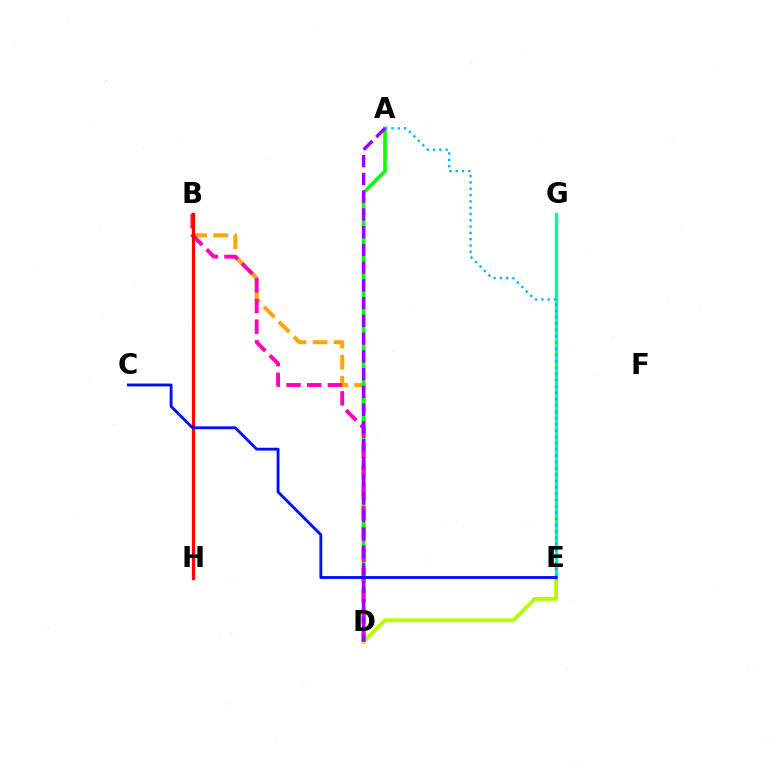{('B', 'D'): [{'color': '#ffa500', 'line_style': 'dashed', 'thickness': 2.87}, {'color': '#ff00bd', 'line_style': 'dashed', 'thickness': 2.81}], ('A', 'D'): [{'color': '#08ff00', 'line_style': 'solid', 'thickness': 2.6}, {'color': '#9b00ff', 'line_style': 'dashed', 'thickness': 2.41}], ('D', 'E'): [{'color': '#b3ff00', 'line_style': 'solid', 'thickness': 2.76}], ('E', 'G'): [{'color': '#00ff9d', 'line_style': 'solid', 'thickness': 2.44}], ('A', 'E'): [{'color': '#00b5ff', 'line_style': 'dotted', 'thickness': 1.71}], ('B', 'H'): [{'color': '#ff0000', 'line_style': 'solid', 'thickness': 2.3}], ('C', 'E'): [{'color': '#0010ff', 'line_style': 'solid', 'thickness': 2.06}]}